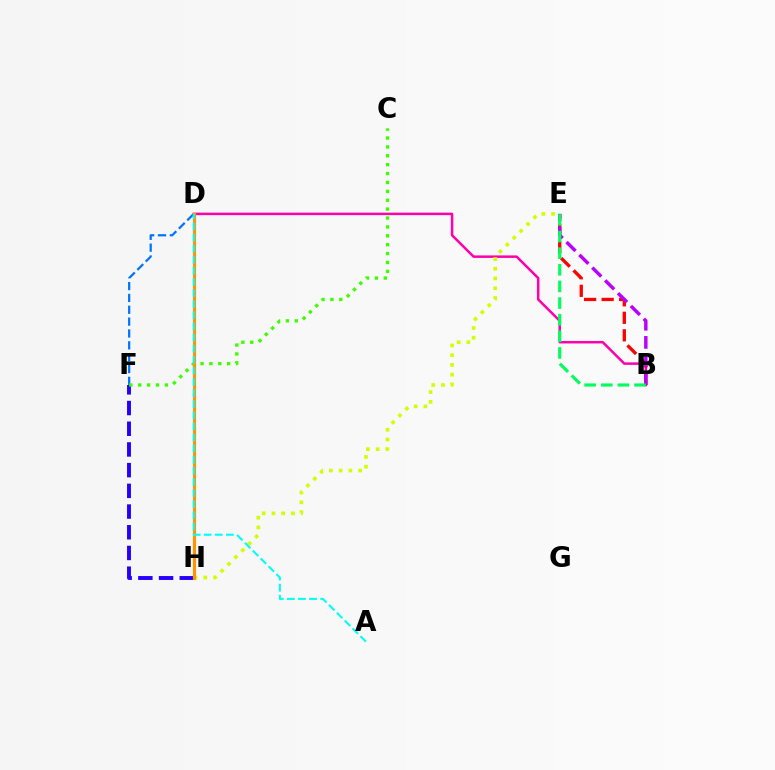{('B', 'D'): [{'color': '#ff00ac', 'line_style': 'solid', 'thickness': 1.8}], ('F', 'H'): [{'color': '#2500ff', 'line_style': 'dashed', 'thickness': 2.81}], ('D', 'F'): [{'color': '#0074ff', 'line_style': 'dashed', 'thickness': 1.61}], ('B', 'E'): [{'color': '#ff0000', 'line_style': 'dashed', 'thickness': 2.38}, {'color': '#b900ff', 'line_style': 'dashed', 'thickness': 2.46}, {'color': '#00ff5c', 'line_style': 'dashed', 'thickness': 2.26}], ('E', 'H'): [{'color': '#d1ff00', 'line_style': 'dotted', 'thickness': 2.65}], ('C', 'F'): [{'color': '#3dff00', 'line_style': 'dotted', 'thickness': 2.42}], ('D', 'H'): [{'color': '#ff9400', 'line_style': 'solid', 'thickness': 2.27}], ('A', 'D'): [{'color': '#00fff6', 'line_style': 'dashed', 'thickness': 1.51}]}